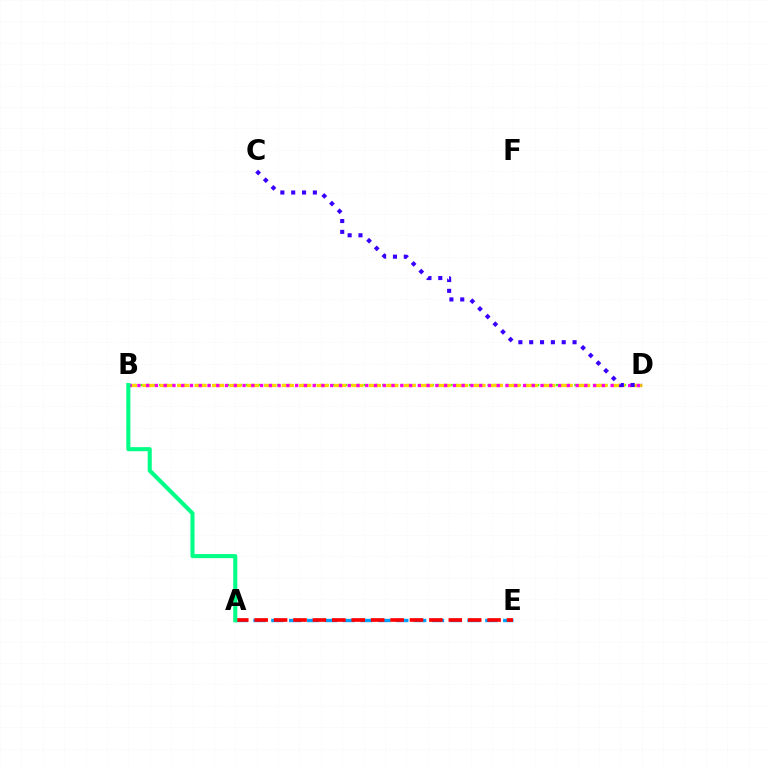{('A', 'E'): [{'color': '#009eff', 'line_style': 'dashed', 'thickness': 2.42}, {'color': '#ff0000', 'line_style': 'dashed', 'thickness': 2.64}], ('B', 'D'): [{'color': '#4fff00', 'line_style': 'dotted', 'thickness': 1.68}, {'color': '#ffd500', 'line_style': 'dashed', 'thickness': 2.37}, {'color': '#ff00ed', 'line_style': 'dotted', 'thickness': 2.38}], ('A', 'B'): [{'color': '#00ff86', 'line_style': 'solid', 'thickness': 2.93}], ('C', 'D'): [{'color': '#3700ff', 'line_style': 'dotted', 'thickness': 2.94}]}